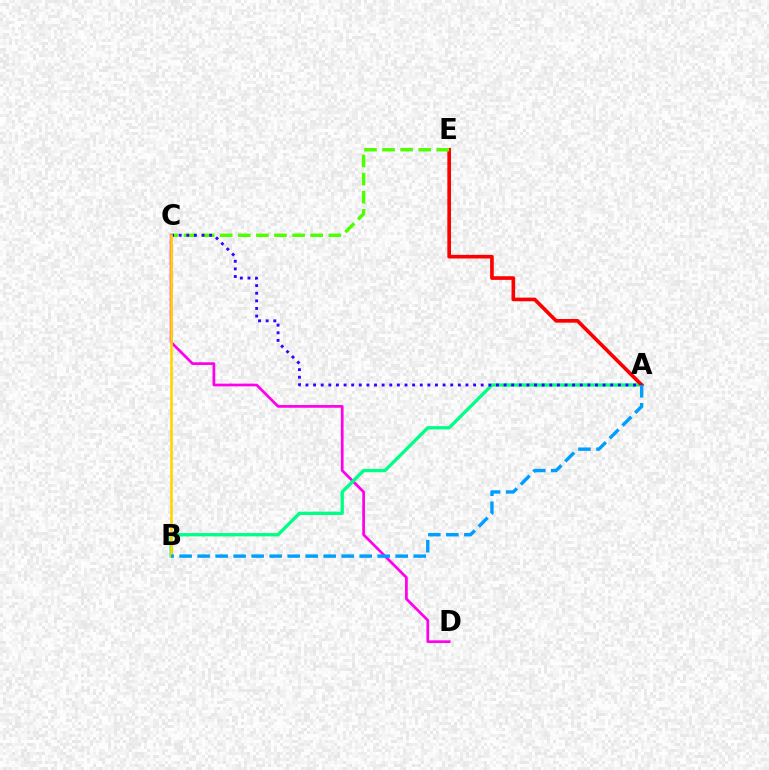{('C', 'D'): [{'color': '#ff00ed', 'line_style': 'solid', 'thickness': 1.96}], ('A', 'B'): [{'color': '#00ff86', 'line_style': 'solid', 'thickness': 2.39}, {'color': '#009eff', 'line_style': 'dashed', 'thickness': 2.45}], ('A', 'E'): [{'color': '#ff0000', 'line_style': 'solid', 'thickness': 2.63}], ('C', 'E'): [{'color': '#4fff00', 'line_style': 'dashed', 'thickness': 2.46}], ('A', 'C'): [{'color': '#3700ff', 'line_style': 'dotted', 'thickness': 2.07}], ('B', 'C'): [{'color': '#ffd500', 'line_style': 'solid', 'thickness': 1.89}]}